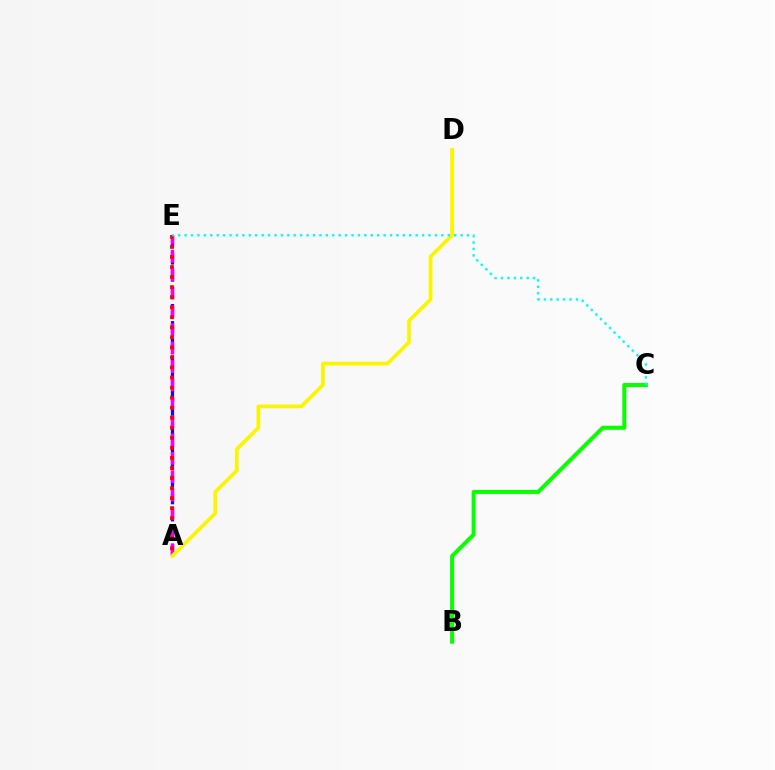{('A', 'E'): [{'color': '#0010ff', 'line_style': 'dashed', 'thickness': 2.33}, {'color': '#ee00ff', 'line_style': 'dashed', 'thickness': 2.49}, {'color': '#ff0000', 'line_style': 'dotted', 'thickness': 2.73}], ('B', 'C'): [{'color': '#08ff00', 'line_style': 'solid', 'thickness': 2.87}], ('A', 'D'): [{'color': '#fcf500', 'line_style': 'solid', 'thickness': 2.67}], ('C', 'E'): [{'color': '#00fff6', 'line_style': 'dotted', 'thickness': 1.74}]}